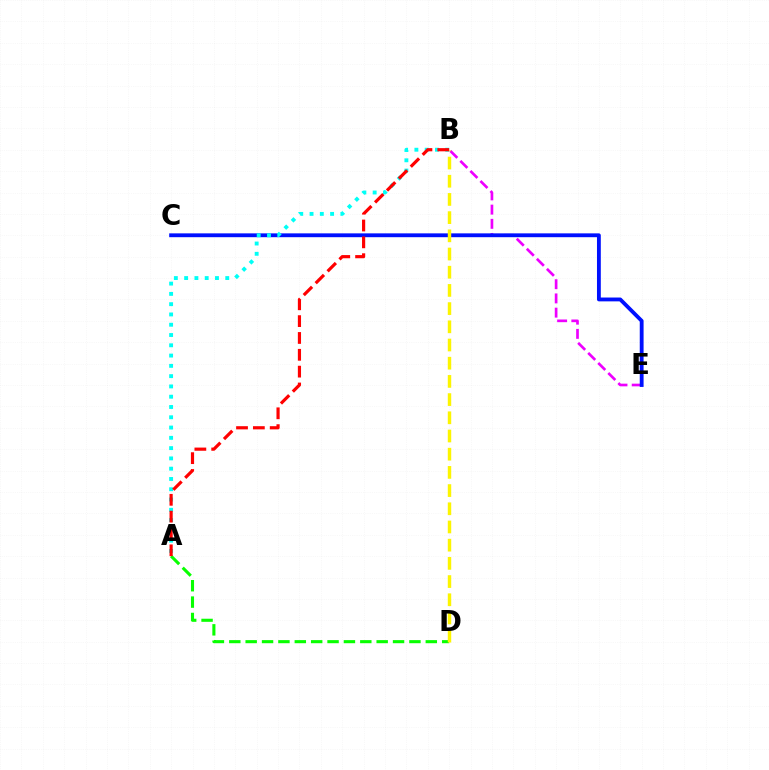{('B', 'E'): [{'color': '#ee00ff', 'line_style': 'dashed', 'thickness': 1.93}], ('C', 'E'): [{'color': '#0010ff', 'line_style': 'solid', 'thickness': 2.76}], ('A', 'D'): [{'color': '#08ff00', 'line_style': 'dashed', 'thickness': 2.22}], ('A', 'B'): [{'color': '#00fff6', 'line_style': 'dotted', 'thickness': 2.79}, {'color': '#ff0000', 'line_style': 'dashed', 'thickness': 2.29}], ('B', 'D'): [{'color': '#fcf500', 'line_style': 'dashed', 'thickness': 2.47}]}